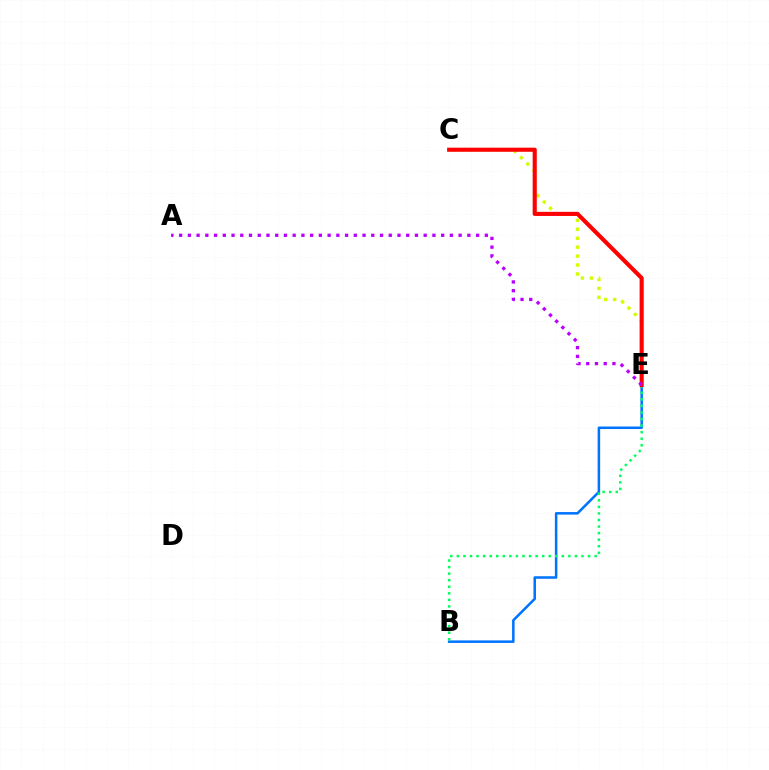{('B', 'E'): [{'color': '#0074ff', 'line_style': 'solid', 'thickness': 1.82}, {'color': '#00ff5c', 'line_style': 'dotted', 'thickness': 1.78}], ('C', 'E'): [{'color': '#d1ff00', 'line_style': 'dotted', 'thickness': 2.43}, {'color': '#ff0000', 'line_style': 'solid', 'thickness': 2.96}], ('A', 'E'): [{'color': '#b900ff', 'line_style': 'dotted', 'thickness': 2.37}]}